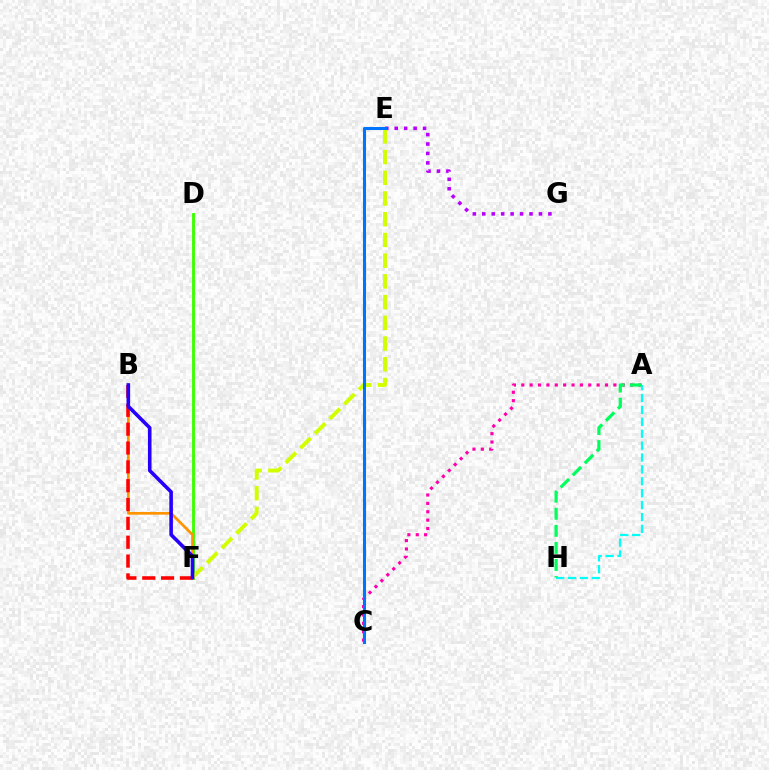{('E', 'G'): [{'color': '#b900ff', 'line_style': 'dotted', 'thickness': 2.57}], ('A', 'C'): [{'color': '#ff00ac', 'line_style': 'dotted', 'thickness': 2.27}], ('D', 'F'): [{'color': '#3dff00', 'line_style': 'solid', 'thickness': 2.07}], ('E', 'F'): [{'color': '#d1ff00', 'line_style': 'dashed', 'thickness': 2.81}], ('C', 'E'): [{'color': '#0074ff', 'line_style': 'solid', 'thickness': 2.19}], ('B', 'F'): [{'color': '#ff9400', 'line_style': 'solid', 'thickness': 1.94}, {'color': '#ff0000', 'line_style': 'dashed', 'thickness': 2.56}, {'color': '#2500ff', 'line_style': 'solid', 'thickness': 2.59}], ('A', 'H'): [{'color': '#00fff6', 'line_style': 'dashed', 'thickness': 1.62}, {'color': '#00ff5c', 'line_style': 'dashed', 'thickness': 2.32}]}